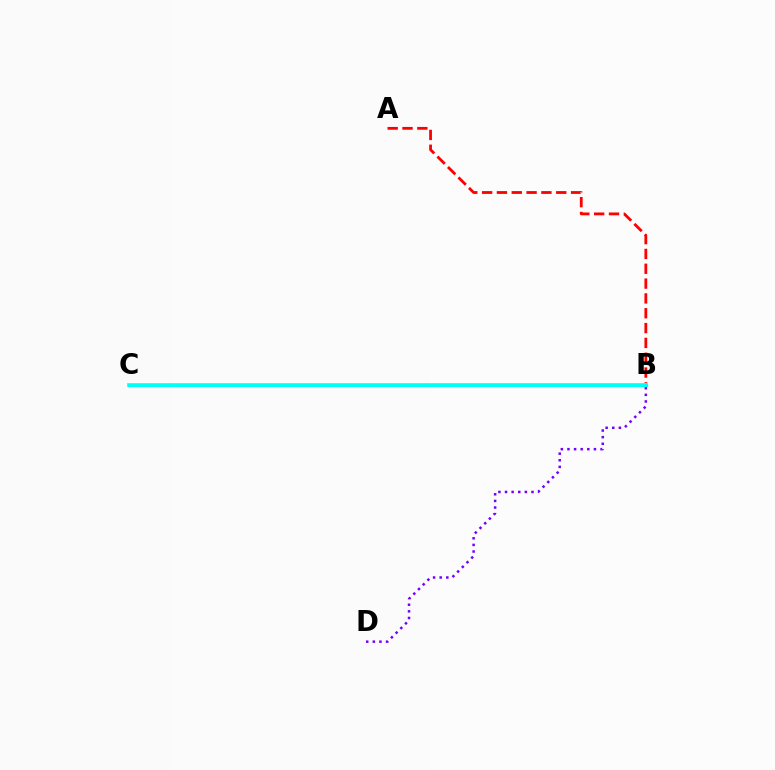{('B', 'D'): [{'color': '#7200ff', 'line_style': 'dotted', 'thickness': 1.8}], ('A', 'B'): [{'color': '#ff0000', 'line_style': 'dashed', 'thickness': 2.01}], ('B', 'C'): [{'color': '#84ff00', 'line_style': 'solid', 'thickness': 2.76}, {'color': '#00fff6', 'line_style': 'solid', 'thickness': 2.33}]}